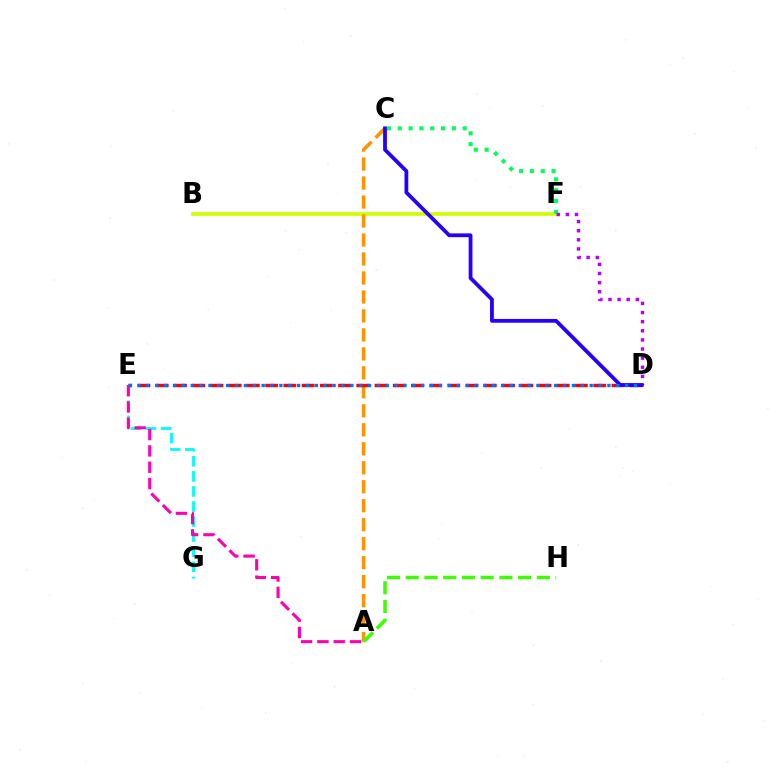{('B', 'F'): [{'color': '#d1ff00', 'line_style': 'solid', 'thickness': 2.66}], ('C', 'F'): [{'color': '#00ff5c', 'line_style': 'dotted', 'thickness': 2.94}], ('D', 'F'): [{'color': '#b900ff', 'line_style': 'dotted', 'thickness': 2.48}], ('A', 'C'): [{'color': '#ff9400', 'line_style': 'dashed', 'thickness': 2.58}], ('D', 'E'): [{'color': '#ff0000', 'line_style': 'dashed', 'thickness': 2.48}, {'color': '#0074ff', 'line_style': 'dotted', 'thickness': 2.41}], ('E', 'G'): [{'color': '#00fff6', 'line_style': 'dashed', 'thickness': 2.05}], ('A', 'E'): [{'color': '#ff00ac', 'line_style': 'dashed', 'thickness': 2.22}], ('C', 'D'): [{'color': '#2500ff', 'line_style': 'solid', 'thickness': 2.73}], ('A', 'H'): [{'color': '#3dff00', 'line_style': 'dashed', 'thickness': 2.54}]}